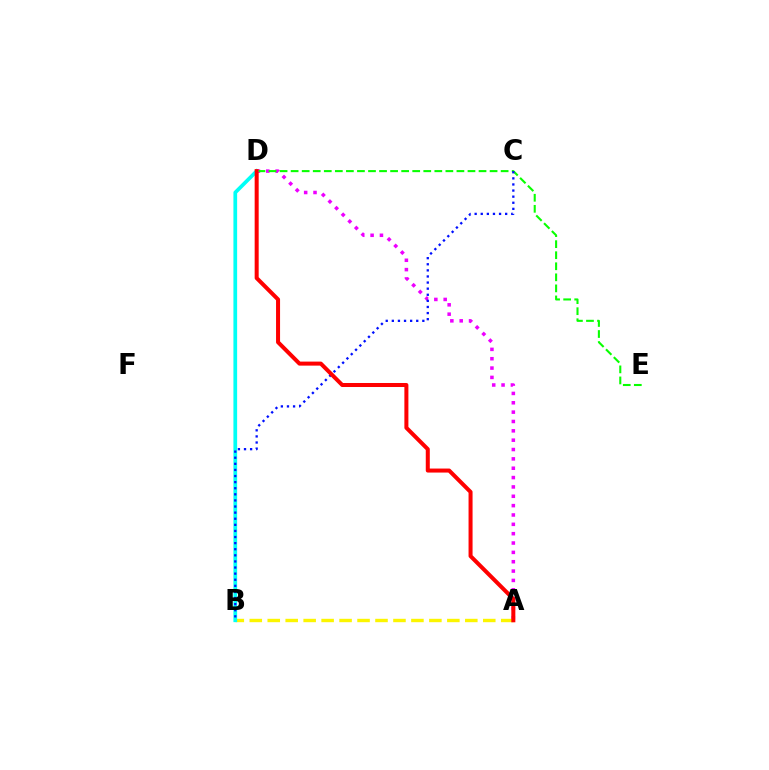{('A', 'D'): [{'color': '#ee00ff', 'line_style': 'dotted', 'thickness': 2.54}, {'color': '#ff0000', 'line_style': 'solid', 'thickness': 2.89}], ('D', 'E'): [{'color': '#08ff00', 'line_style': 'dashed', 'thickness': 1.5}], ('A', 'B'): [{'color': '#fcf500', 'line_style': 'dashed', 'thickness': 2.44}], ('B', 'D'): [{'color': '#00fff6', 'line_style': 'solid', 'thickness': 2.68}], ('B', 'C'): [{'color': '#0010ff', 'line_style': 'dotted', 'thickness': 1.66}]}